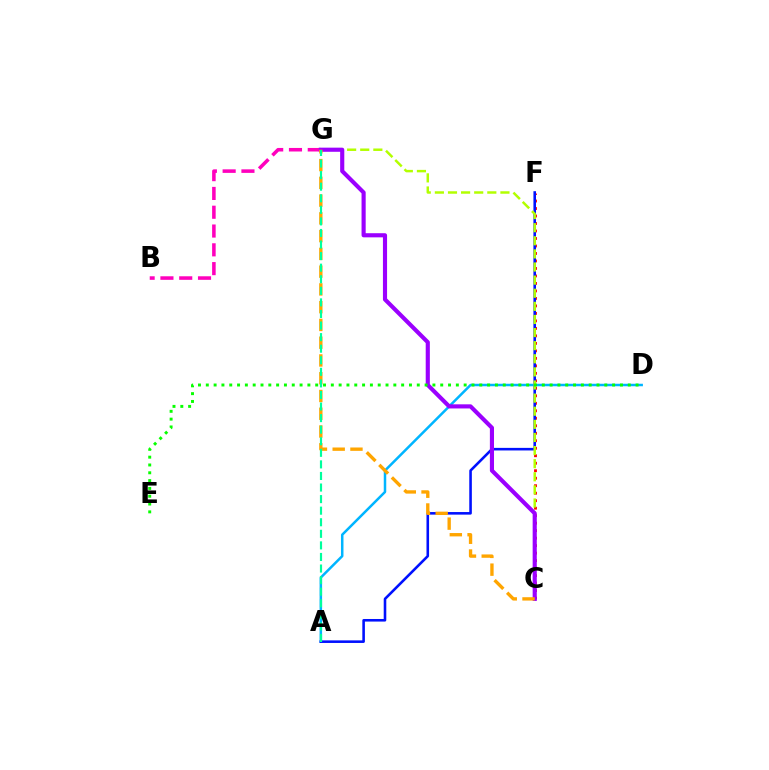{('A', 'D'): [{'color': '#00b5ff', 'line_style': 'solid', 'thickness': 1.8}], ('B', 'G'): [{'color': '#ff00bd', 'line_style': 'dashed', 'thickness': 2.55}], ('C', 'F'): [{'color': '#ff0000', 'line_style': 'dotted', 'thickness': 2.04}], ('A', 'F'): [{'color': '#0010ff', 'line_style': 'solid', 'thickness': 1.86}], ('C', 'G'): [{'color': '#b3ff00', 'line_style': 'dashed', 'thickness': 1.78}, {'color': '#9b00ff', 'line_style': 'solid', 'thickness': 2.97}, {'color': '#ffa500', 'line_style': 'dashed', 'thickness': 2.41}], ('D', 'E'): [{'color': '#08ff00', 'line_style': 'dotted', 'thickness': 2.12}], ('A', 'G'): [{'color': '#00ff9d', 'line_style': 'dashed', 'thickness': 1.57}]}